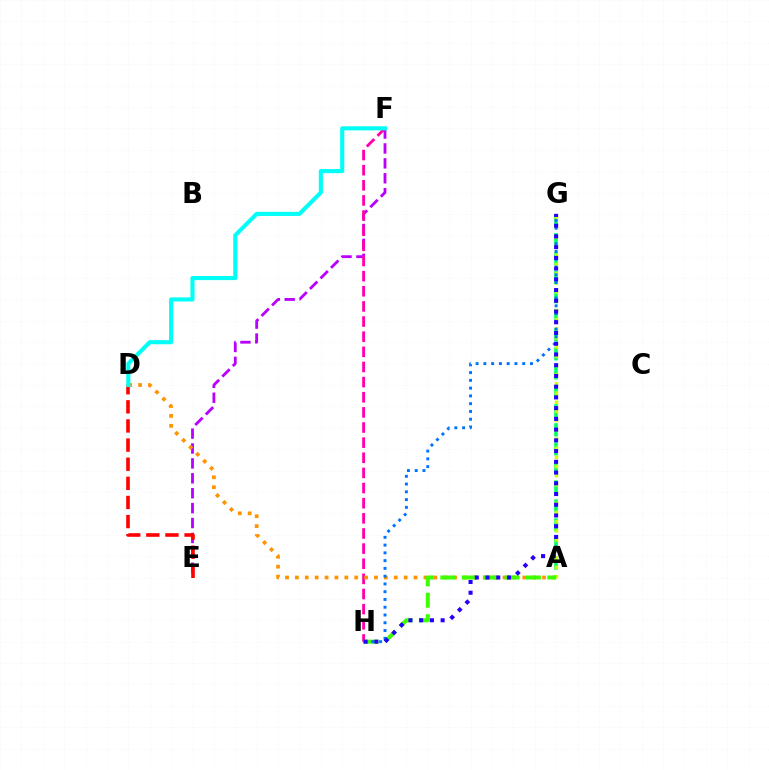{('E', 'F'): [{'color': '#b900ff', 'line_style': 'dashed', 'thickness': 2.03}], ('F', 'H'): [{'color': '#ff00ac', 'line_style': 'dashed', 'thickness': 2.06}], ('A', 'D'): [{'color': '#ff9400', 'line_style': 'dotted', 'thickness': 2.69}], ('D', 'E'): [{'color': '#ff0000', 'line_style': 'dashed', 'thickness': 2.6}], ('A', 'G'): [{'color': '#00ff5c', 'line_style': 'dashed', 'thickness': 2.58}, {'color': '#d1ff00', 'line_style': 'dotted', 'thickness': 2.5}], ('A', 'H'): [{'color': '#3dff00', 'line_style': 'dashed', 'thickness': 2.91}], ('G', 'H'): [{'color': '#0074ff', 'line_style': 'dotted', 'thickness': 2.11}, {'color': '#2500ff', 'line_style': 'dotted', 'thickness': 2.92}], ('D', 'F'): [{'color': '#00fff6', 'line_style': 'solid', 'thickness': 2.95}]}